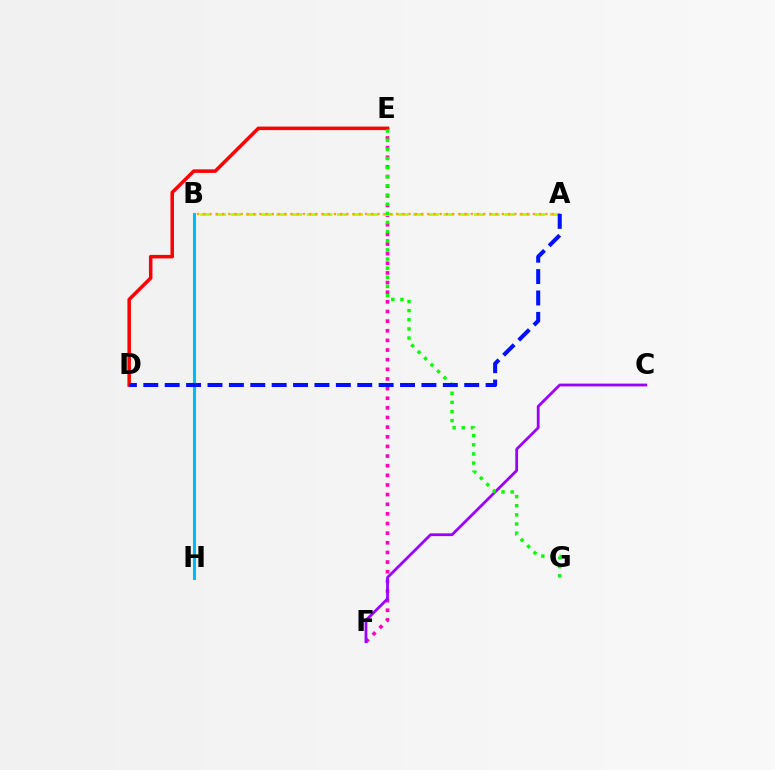{('E', 'F'): [{'color': '#ff00bd', 'line_style': 'dotted', 'thickness': 2.62}], ('B', 'H'): [{'color': '#00ff9d', 'line_style': 'solid', 'thickness': 2.24}, {'color': '#00b5ff', 'line_style': 'solid', 'thickness': 1.95}], ('A', 'B'): [{'color': '#b3ff00', 'line_style': 'dashed', 'thickness': 2.06}, {'color': '#ffa500', 'line_style': 'dotted', 'thickness': 1.69}], ('C', 'F'): [{'color': '#9b00ff', 'line_style': 'solid', 'thickness': 2.0}], ('D', 'E'): [{'color': '#ff0000', 'line_style': 'solid', 'thickness': 2.54}], ('E', 'G'): [{'color': '#08ff00', 'line_style': 'dotted', 'thickness': 2.48}], ('A', 'D'): [{'color': '#0010ff', 'line_style': 'dashed', 'thickness': 2.91}]}